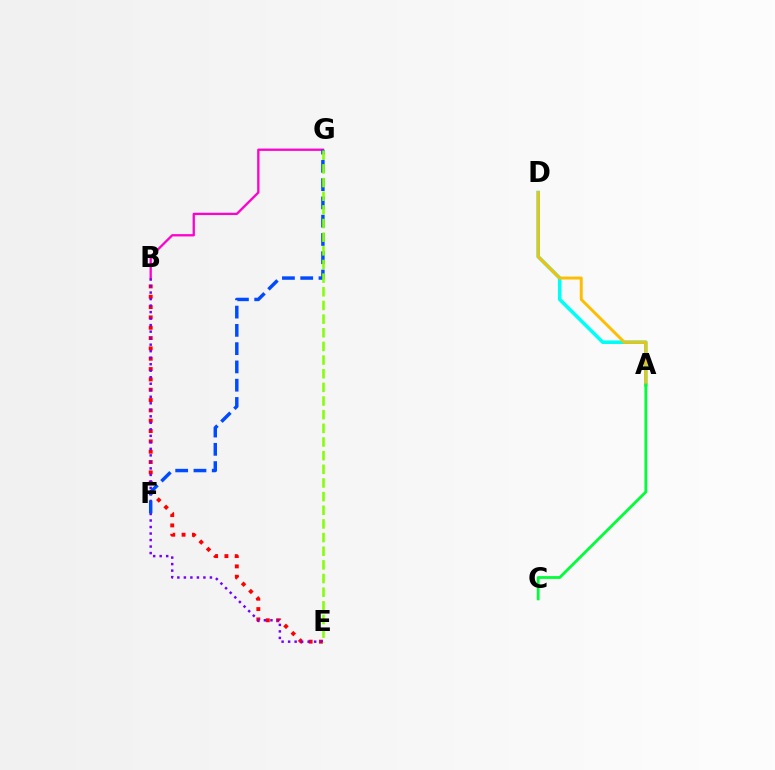{('B', 'E'): [{'color': '#ff0000', 'line_style': 'dotted', 'thickness': 2.81}, {'color': '#7200ff', 'line_style': 'dotted', 'thickness': 1.77}], ('A', 'D'): [{'color': '#00fff6', 'line_style': 'solid', 'thickness': 2.56}, {'color': '#ffbd00', 'line_style': 'solid', 'thickness': 2.11}], ('B', 'G'): [{'color': '#ff00cf', 'line_style': 'solid', 'thickness': 1.66}], ('A', 'C'): [{'color': '#00ff39', 'line_style': 'solid', 'thickness': 2.02}], ('F', 'G'): [{'color': '#004bff', 'line_style': 'dashed', 'thickness': 2.48}], ('E', 'G'): [{'color': '#84ff00', 'line_style': 'dashed', 'thickness': 1.85}]}